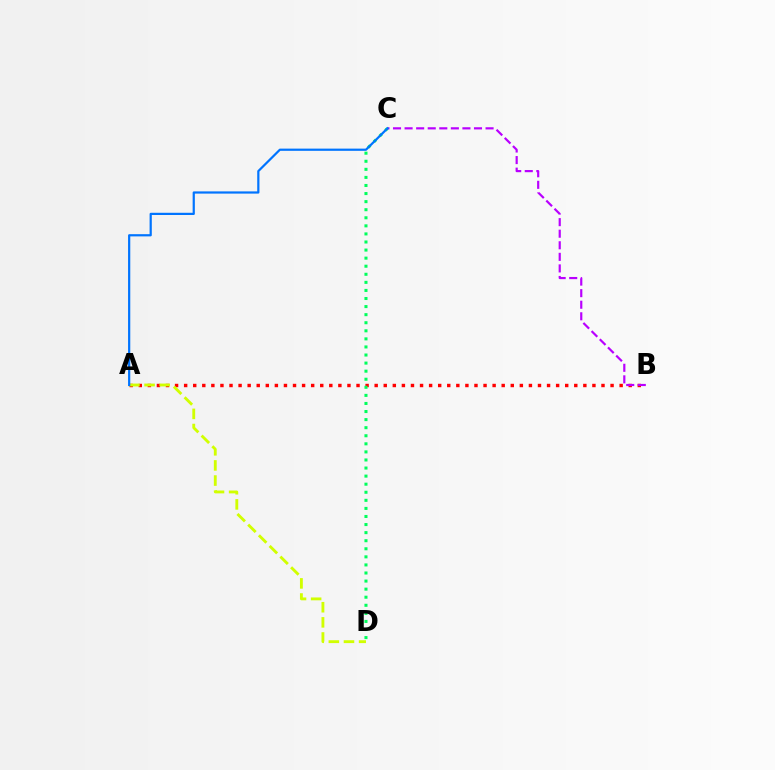{('A', 'B'): [{'color': '#ff0000', 'line_style': 'dotted', 'thickness': 2.47}], ('C', 'D'): [{'color': '#00ff5c', 'line_style': 'dotted', 'thickness': 2.19}], ('B', 'C'): [{'color': '#b900ff', 'line_style': 'dashed', 'thickness': 1.57}], ('A', 'D'): [{'color': '#d1ff00', 'line_style': 'dashed', 'thickness': 2.05}], ('A', 'C'): [{'color': '#0074ff', 'line_style': 'solid', 'thickness': 1.59}]}